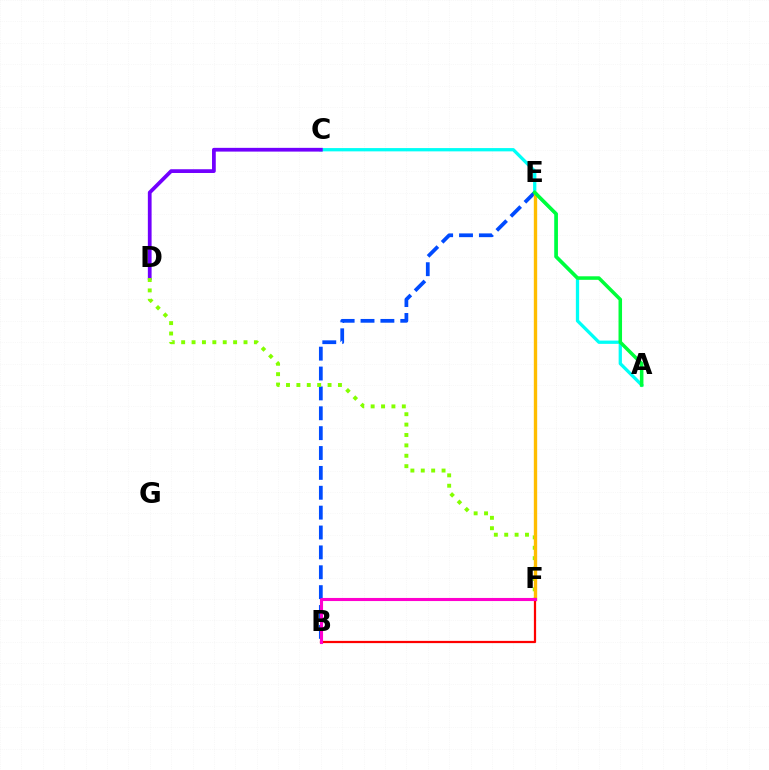{('A', 'C'): [{'color': '#00fff6', 'line_style': 'solid', 'thickness': 2.36}], ('C', 'D'): [{'color': '#7200ff', 'line_style': 'solid', 'thickness': 2.7}], ('B', 'E'): [{'color': '#004bff', 'line_style': 'dashed', 'thickness': 2.7}], ('D', 'F'): [{'color': '#84ff00', 'line_style': 'dotted', 'thickness': 2.82}], ('E', 'F'): [{'color': '#ffbd00', 'line_style': 'solid', 'thickness': 2.42}], ('B', 'F'): [{'color': '#ff0000', 'line_style': 'solid', 'thickness': 1.61}, {'color': '#ff00cf', 'line_style': 'solid', 'thickness': 2.23}], ('A', 'E'): [{'color': '#00ff39', 'line_style': 'solid', 'thickness': 2.54}]}